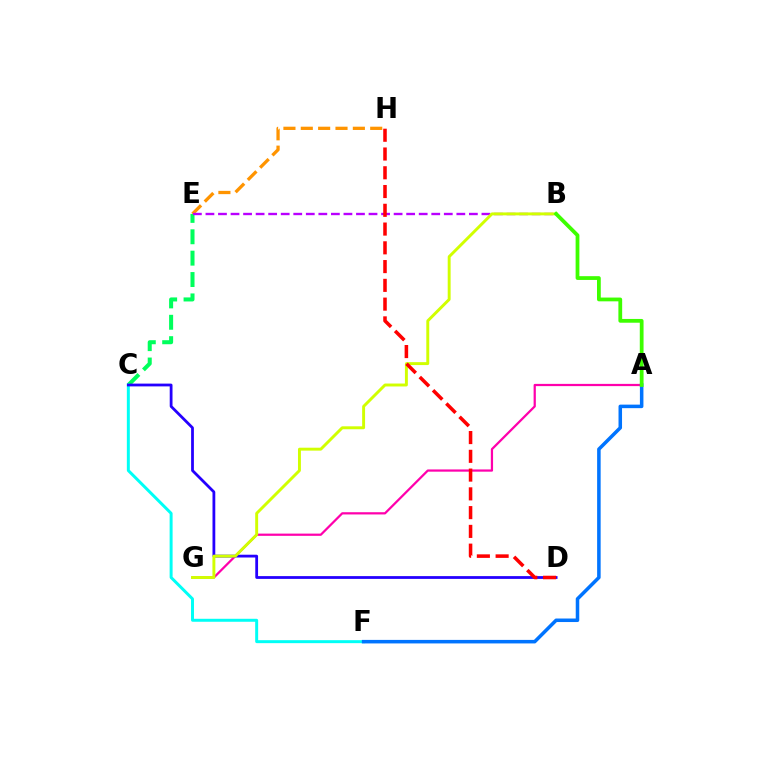{('A', 'G'): [{'color': '#ff00ac', 'line_style': 'solid', 'thickness': 1.61}], ('C', 'E'): [{'color': '#00ff5c', 'line_style': 'dashed', 'thickness': 2.9}], ('E', 'H'): [{'color': '#ff9400', 'line_style': 'dashed', 'thickness': 2.36}], ('C', 'F'): [{'color': '#00fff6', 'line_style': 'solid', 'thickness': 2.14}], ('B', 'E'): [{'color': '#b900ff', 'line_style': 'dashed', 'thickness': 1.7}], ('A', 'F'): [{'color': '#0074ff', 'line_style': 'solid', 'thickness': 2.54}], ('C', 'D'): [{'color': '#2500ff', 'line_style': 'solid', 'thickness': 2.0}], ('B', 'G'): [{'color': '#d1ff00', 'line_style': 'solid', 'thickness': 2.11}], ('D', 'H'): [{'color': '#ff0000', 'line_style': 'dashed', 'thickness': 2.55}], ('A', 'B'): [{'color': '#3dff00', 'line_style': 'solid', 'thickness': 2.72}]}